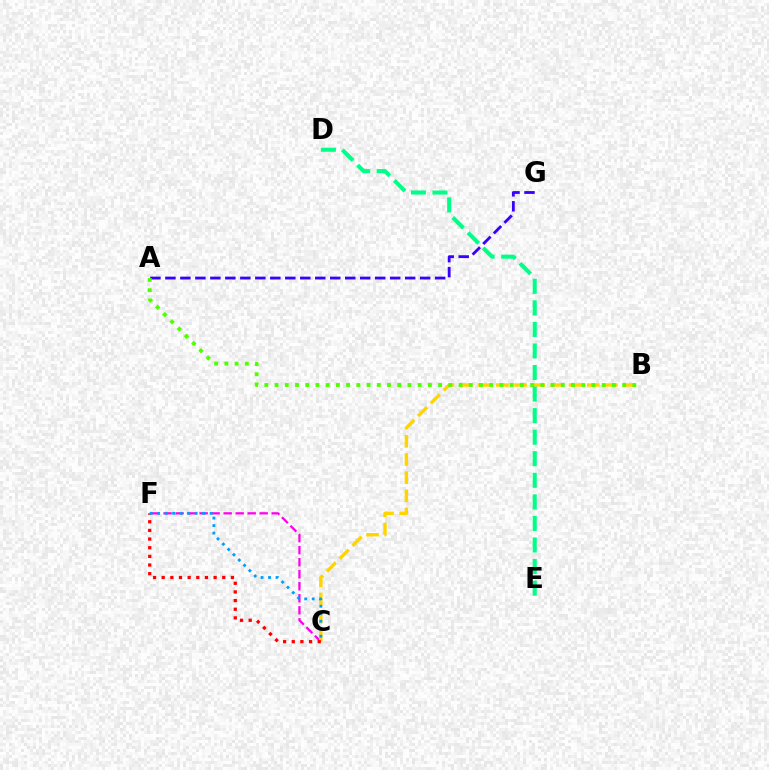{('C', 'F'): [{'color': '#ff00ed', 'line_style': 'dashed', 'thickness': 1.63}, {'color': '#ff0000', 'line_style': 'dotted', 'thickness': 2.35}, {'color': '#009eff', 'line_style': 'dotted', 'thickness': 2.04}], ('B', 'C'): [{'color': '#ffd500', 'line_style': 'dashed', 'thickness': 2.47}], ('A', 'G'): [{'color': '#3700ff', 'line_style': 'dashed', 'thickness': 2.04}], ('A', 'B'): [{'color': '#4fff00', 'line_style': 'dotted', 'thickness': 2.78}], ('D', 'E'): [{'color': '#00ff86', 'line_style': 'dashed', 'thickness': 2.93}]}